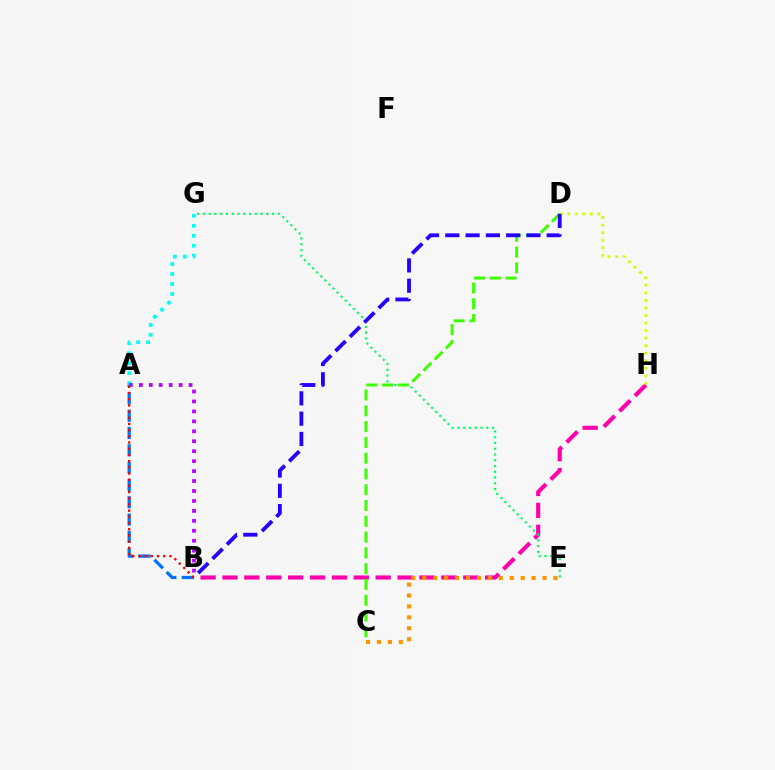{('B', 'H'): [{'color': '#ff00ac', 'line_style': 'dashed', 'thickness': 2.97}], ('C', 'E'): [{'color': '#ff9400', 'line_style': 'dotted', 'thickness': 2.97}], ('A', 'G'): [{'color': '#00fff6', 'line_style': 'dotted', 'thickness': 2.71}], ('D', 'H'): [{'color': '#d1ff00', 'line_style': 'dotted', 'thickness': 2.05}], ('E', 'G'): [{'color': '#00ff5c', 'line_style': 'dotted', 'thickness': 1.57}], ('A', 'B'): [{'color': '#b900ff', 'line_style': 'dotted', 'thickness': 2.7}, {'color': '#0074ff', 'line_style': 'dashed', 'thickness': 2.35}, {'color': '#ff0000', 'line_style': 'dotted', 'thickness': 1.68}], ('C', 'D'): [{'color': '#3dff00', 'line_style': 'dashed', 'thickness': 2.15}], ('B', 'D'): [{'color': '#2500ff', 'line_style': 'dashed', 'thickness': 2.76}]}